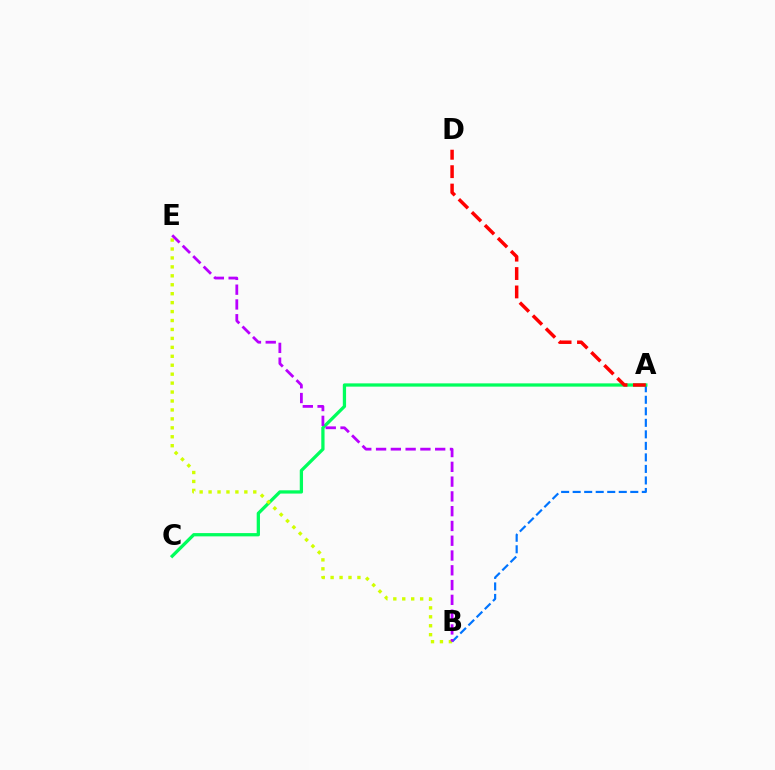{('A', 'B'): [{'color': '#0074ff', 'line_style': 'dashed', 'thickness': 1.57}], ('A', 'C'): [{'color': '#00ff5c', 'line_style': 'solid', 'thickness': 2.35}], ('B', 'E'): [{'color': '#d1ff00', 'line_style': 'dotted', 'thickness': 2.43}, {'color': '#b900ff', 'line_style': 'dashed', 'thickness': 2.01}], ('A', 'D'): [{'color': '#ff0000', 'line_style': 'dashed', 'thickness': 2.5}]}